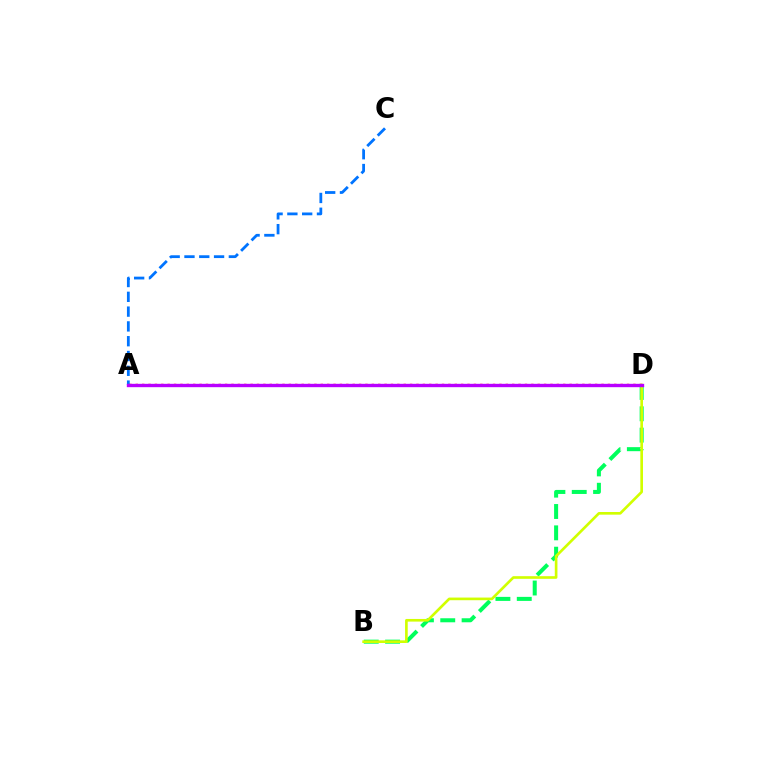{('A', 'C'): [{'color': '#0074ff', 'line_style': 'dashed', 'thickness': 2.01}], ('B', 'D'): [{'color': '#00ff5c', 'line_style': 'dashed', 'thickness': 2.9}, {'color': '#d1ff00', 'line_style': 'solid', 'thickness': 1.91}], ('A', 'D'): [{'color': '#ff0000', 'line_style': 'dotted', 'thickness': 1.73}, {'color': '#b900ff', 'line_style': 'solid', 'thickness': 2.42}]}